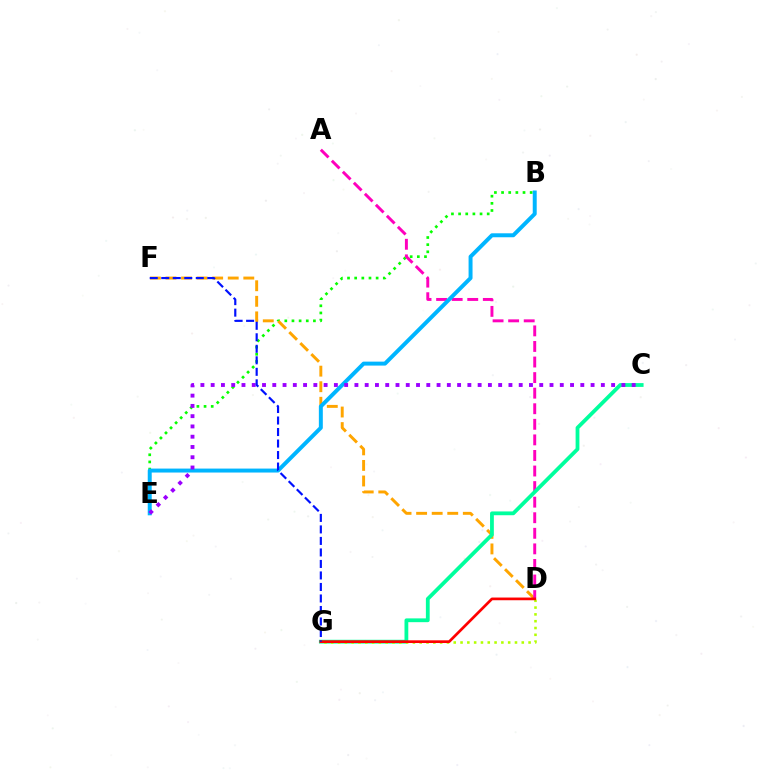{('B', 'E'): [{'color': '#08ff00', 'line_style': 'dotted', 'thickness': 1.94}, {'color': '#00b5ff', 'line_style': 'solid', 'thickness': 2.85}], ('D', 'F'): [{'color': '#ffa500', 'line_style': 'dashed', 'thickness': 2.11}], ('A', 'D'): [{'color': '#ff00bd', 'line_style': 'dashed', 'thickness': 2.12}], ('C', 'G'): [{'color': '#00ff9d', 'line_style': 'solid', 'thickness': 2.73}], ('D', 'G'): [{'color': '#b3ff00', 'line_style': 'dotted', 'thickness': 1.85}, {'color': '#ff0000', 'line_style': 'solid', 'thickness': 1.95}], ('C', 'E'): [{'color': '#9b00ff', 'line_style': 'dotted', 'thickness': 2.79}], ('F', 'G'): [{'color': '#0010ff', 'line_style': 'dashed', 'thickness': 1.56}]}